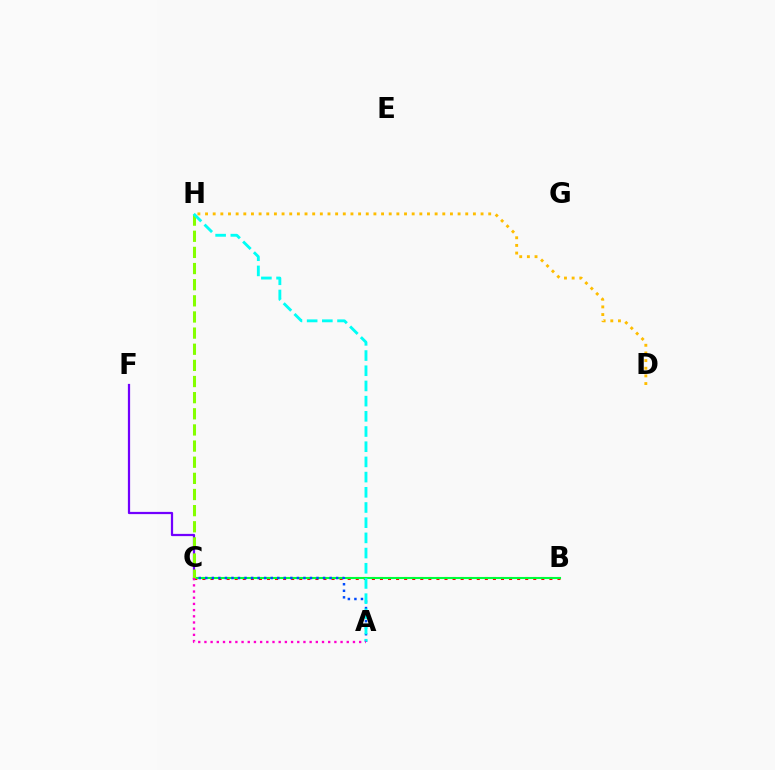{('B', 'C'): [{'color': '#ff0000', 'line_style': 'dotted', 'thickness': 2.19}, {'color': '#00ff39', 'line_style': 'solid', 'thickness': 1.5}], ('C', 'F'): [{'color': '#7200ff', 'line_style': 'solid', 'thickness': 1.61}], ('D', 'H'): [{'color': '#ffbd00', 'line_style': 'dotted', 'thickness': 2.08}], ('A', 'C'): [{'color': '#004bff', 'line_style': 'dotted', 'thickness': 1.78}, {'color': '#ff00cf', 'line_style': 'dotted', 'thickness': 1.68}], ('C', 'H'): [{'color': '#84ff00', 'line_style': 'dashed', 'thickness': 2.19}], ('A', 'H'): [{'color': '#00fff6', 'line_style': 'dashed', 'thickness': 2.06}]}